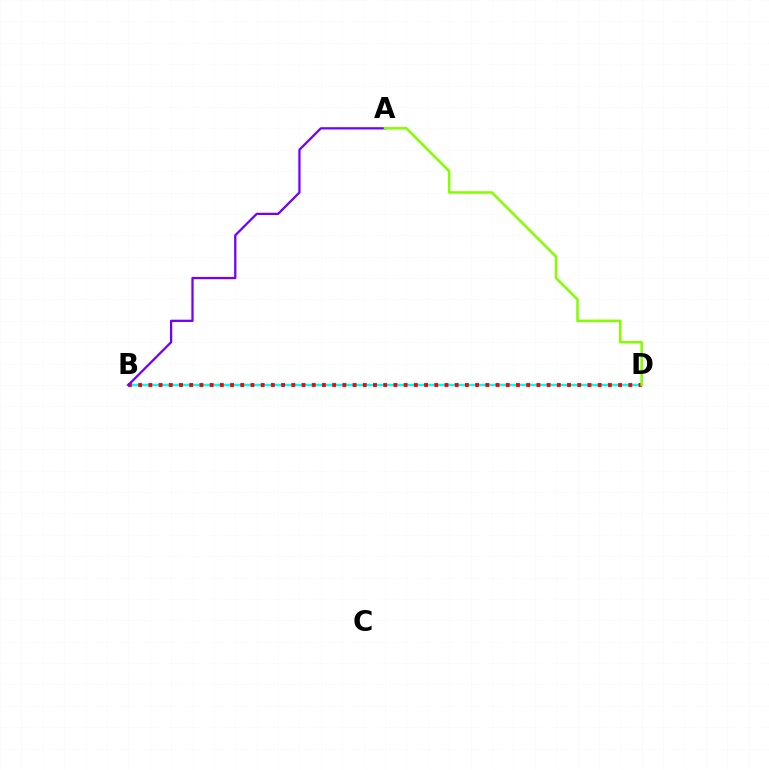{('B', 'D'): [{'color': '#00fff6', 'line_style': 'solid', 'thickness': 1.75}, {'color': '#ff0000', 'line_style': 'dotted', 'thickness': 2.77}], ('A', 'B'): [{'color': '#7200ff', 'line_style': 'solid', 'thickness': 1.64}], ('A', 'D'): [{'color': '#84ff00', 'line_style': 'solid', 'thickness': 1.85}]}